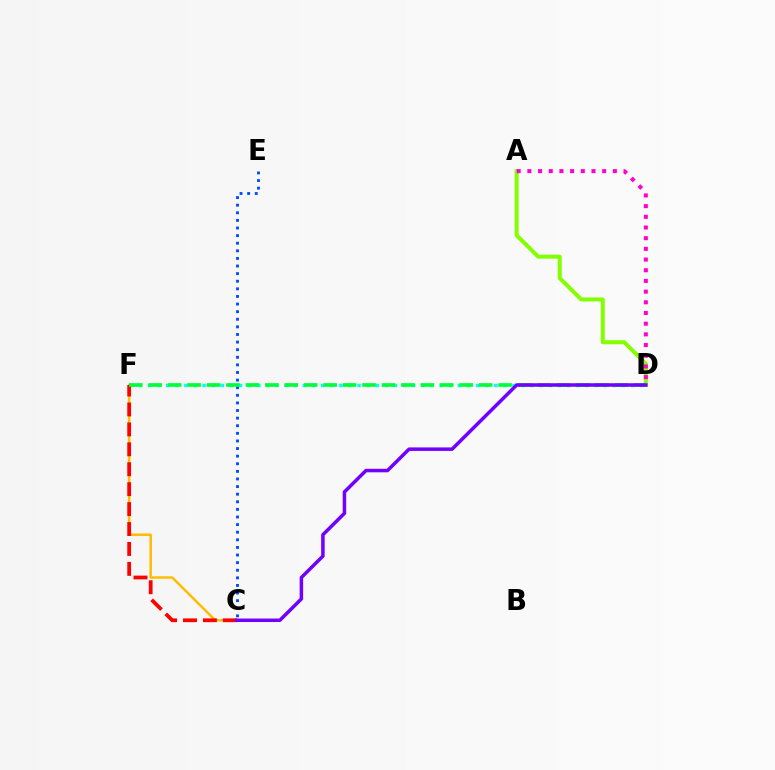{('C', 'E'): [{'color': '#004bff', 'line_style': 'dotted', 'thickness': 2.07}], ('C', 'F'): [{'color': '#ffbd00', 'line_style': 'solid', 'thickness': 1.8}, {'color': '#ff0000', 'line_style': 'dashed', 'thickness': 2.71}], ('D', 'F'): [{'color': '#00fff6', 'line_style': 'dotted', 'thickness': 2.48}, {'color': '#00ff39', 'line_style': 'dashed', 'thickness': 2.64}], ('A', 'D'): [{'color': '#84ff00', 'line_style': 'solid', 'thickness': 2.88}, {'color': '#ff00cf', 'line_style': 'dotted', 'thickness': 2.9}], ('C', 'D'): [{'color': '#7200ff', 'line_style': 'solid', 'thickness': 2.52}]}